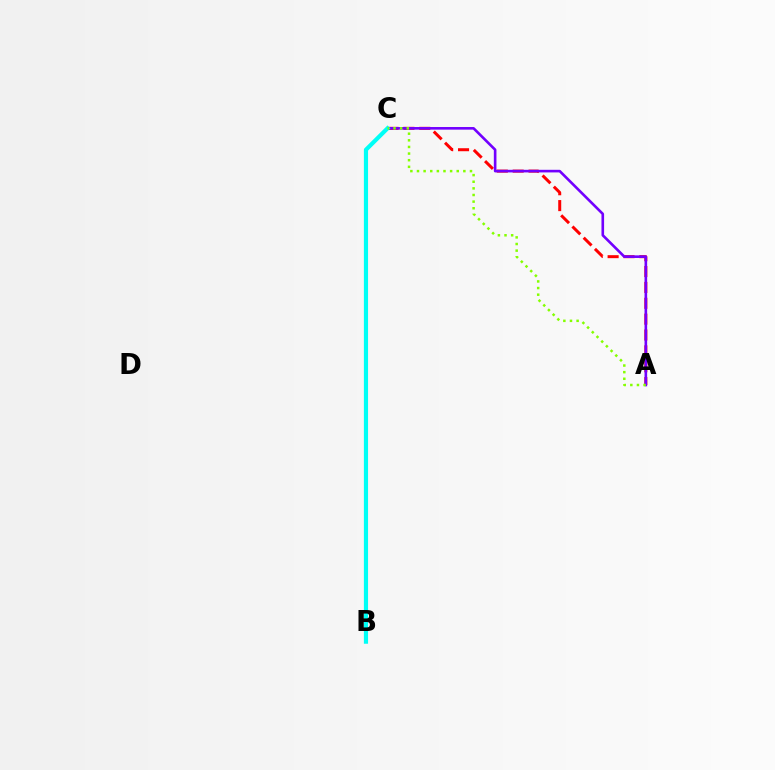{('A', 'C'): [{'color': '#ff0000', 'line_style': 'dashed', 'thickness': 2.16}, {'color': '#7200ff', 'line_style': 'solid', 'thickness': 1.89}, {'color': '#84ff00', 'line_style': 'dotted', 'thickness': 1.8}], ('B', 'C'): [{'color': '#00fff6', 'line_style': 'solid', 'thickness': 3.0}]}